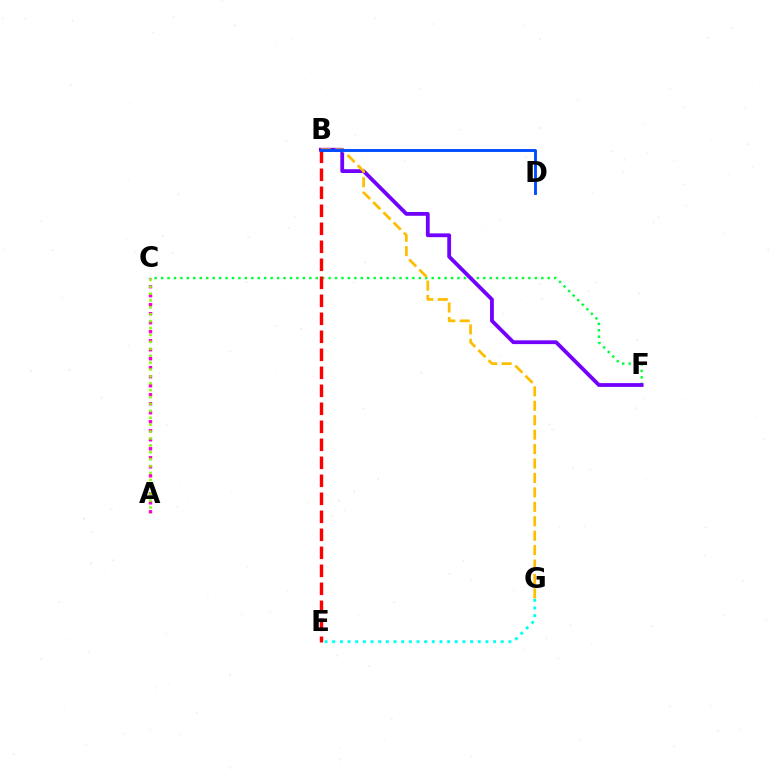{('C', 'F'): [{'color': '#00ff39', 'line_style': 'dotted', 'thickness': 1.75}], ('B', 'F'): [{'color': '#7200ff', 'line_style': 'solid', 'thickness': 2.73}], ('A', 'C'): [{'color': '#ff00cf', 'line_style': 'dotted', 'thickness': 2.45}, {'color': '#84ff00', 'line_style': 'dotted', 'thickness': 1.87}], ('E', 'G'): [{'color': '#00fff6', 'line_style': 'dotted', 'thickness': 2.08}], ('B', 'G'): [{'color': '#ffbd00', 'line_style': 'dashed', 'thickness': 1.96}], ('B', 'E'): [{'color': '#ff0000', 'line_style': 'dashed', 'thickness': 2.45}], ('B', 'D'): [{'color': '#004bff', 'line_style': 'solid', 'thickness': 2.07}]}